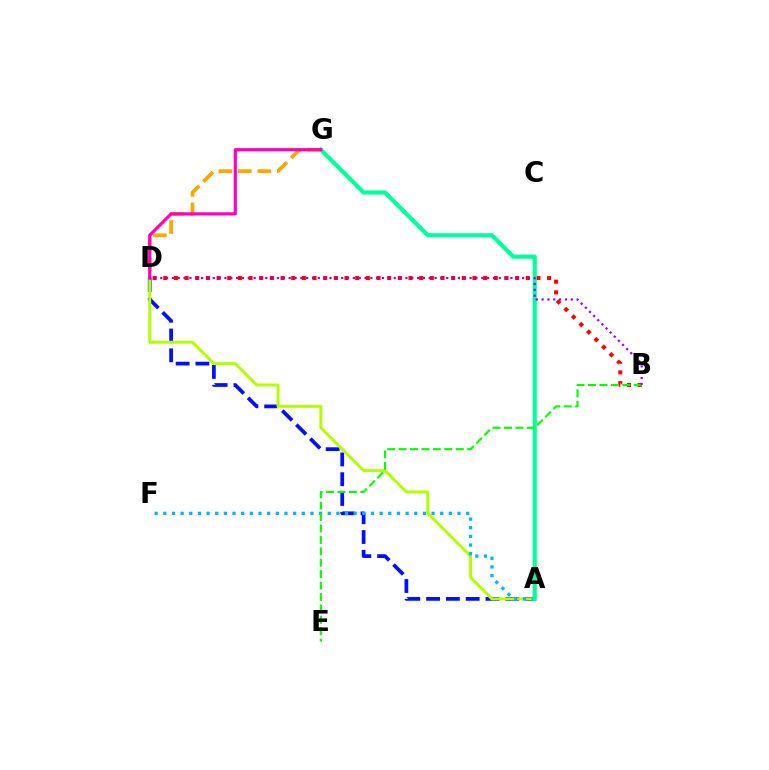{('A', 'D'): [{'color': '#0010ff', 'line_style': 'dashed', 'thickness': 2.69}, {'color': '#b3ff00', 'line_style': 'solid', 'thickness': 2.14}], ('B', 'D'): [{'color': '#ff0000', 'line_style': 'dotted', 'thickness': 2.9}, {'color': '#9b00ff', 'line_style': 'dotted', 'thickness': 1.59}], ('A', 'F'): [{'color': '#00b5ff', 'line_style': 'dotted', 'thickness': 2.35}], ('A', 'G'): [{'color': '#00ff9d', 'line_style': 'solid', 'thickness': 2.99}], ('B', 'E'): [{'color': '#08ff00', 'line_style': 'dashed', 'thickness': 1.55}], ('D', 'G'): [{'color': '#ffa500', 'line_style': 'dashed', 'thickness': 2.65}, {'color': '#ff00bd', 'line_style': 'solid', 'thickness': 2.3}]}